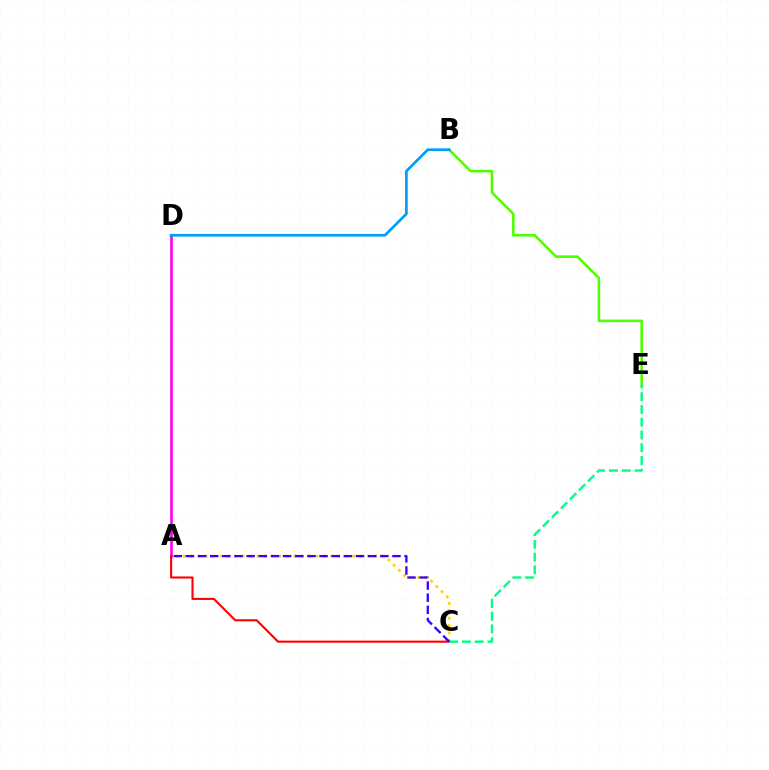{('A', 'D'): [{'color': '#ff00ed', 'line_style': 'solid', 'thickness': 1.88}], ('B', 'E'): [{'color': '#4fff00', 'line_style': 'solid', 'thickness': 1.85}], ('A', 'C'): [{'color': '#ffd500', 'line_style': 'dotted', 'thickness': 2.0}, {'color': '#ff0000', 'line_style': 'solid', 'thickness': 1.51}, {'color': '#3700ff', 'line_style': 'dashed', 'thickness': 1.65}], ('C', 'E'): [{'color': '#00ff86', 'line_style': 'dashed', 'thickness': 1.73}], ('B', 'D'): [{'color': '#009eff', 'line_style': 'solid', 'thickness': 1.95}]}